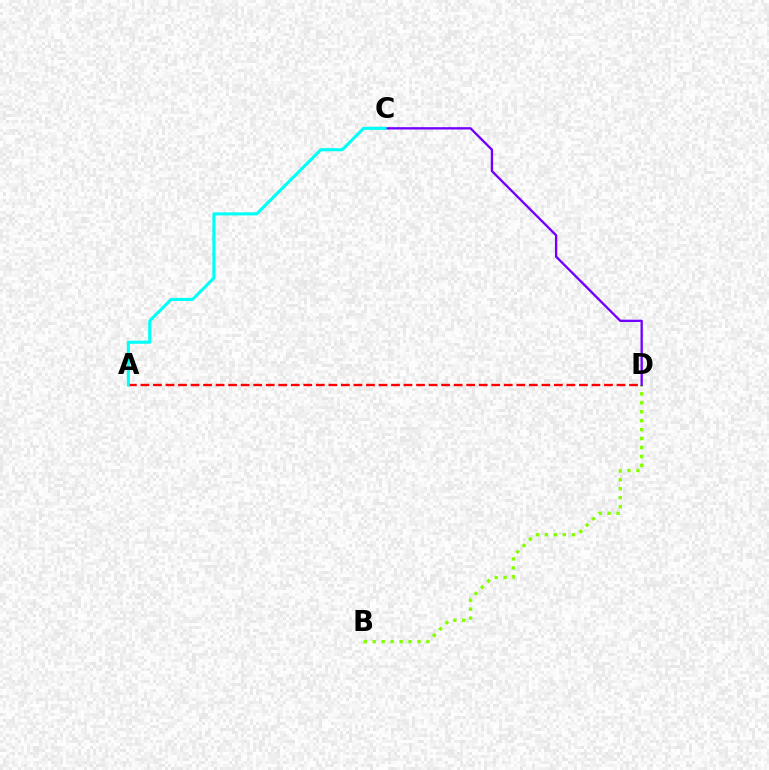{('A', 'D'): [{'color': '#ff0000', 'line_style': 'dashed', 'thickness': 1.7}], ('B', 'D'): [{'color': '#84ff00', 'line_style': 'dotted', 'thickness': 2.43}], ('C', 'D'): [{'color': '#7200ff', 'line_style': 'solid', 'thickness': 1.68}], ('A', 'C'): [{'color': '#00fff6', 'line_style': 'solid', 'thickness': 2.21}]}